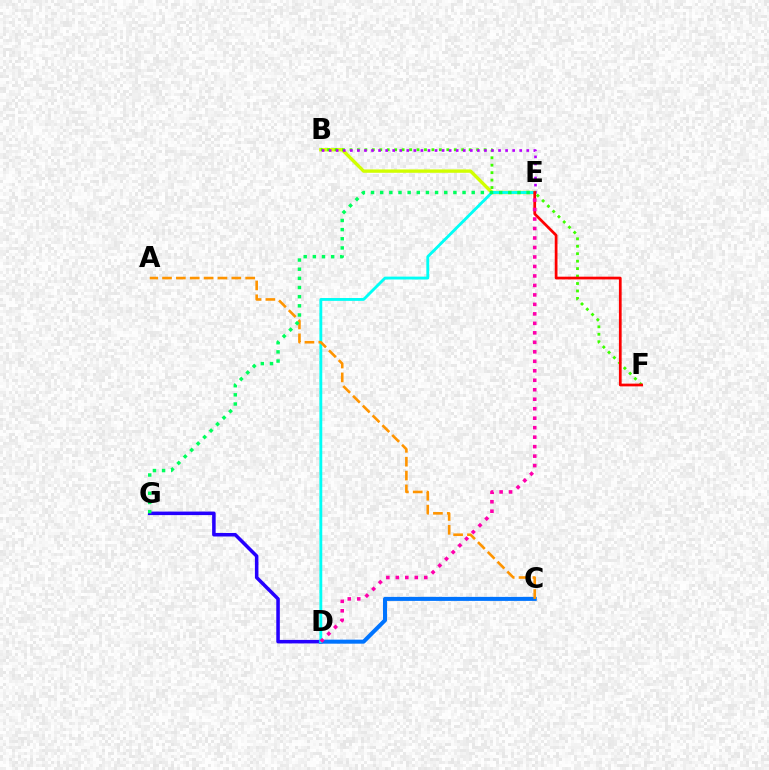{('D', 'G'): [{'color': '#2500ff', 'line_style': 'solid', 'thickness': 2.54}], ('B', 'E'): [{'color': '#d1ff00', 'line_style': 'solid', 'thickness': 2.42}, {'color': '#b900ff', 'line_style': 'dotted', 'thickness': 1.92}], ('B', 'F'): [{'color': '#3dff00', 'line_style': 'dotted', 'thickness': 2.02}], ('C', 'D'): [{'color': '#0074ff', 'line_style': 'solid', 'thickness': 2.9}], ('D', 'E'): [{'color': '#00fff6', 'line_style': 'solid', 'thickness': 2.06}, {'color': '#ff00ac', 'line_style': 'dotted', 'thickness': 2.58}], ('E', 'F'): [{'color': '#ff0000', 'line_style': 'solid', 'thickness': 1.97}], ('A', 'C'): [{'color': '#ff9400', 'line_style': 'dashed', 'thickness': 1.88}], ('E', 'G'): [{'color': '#00ff5c', 'line_style': 'dotted', 'thickness': 2.49}]}